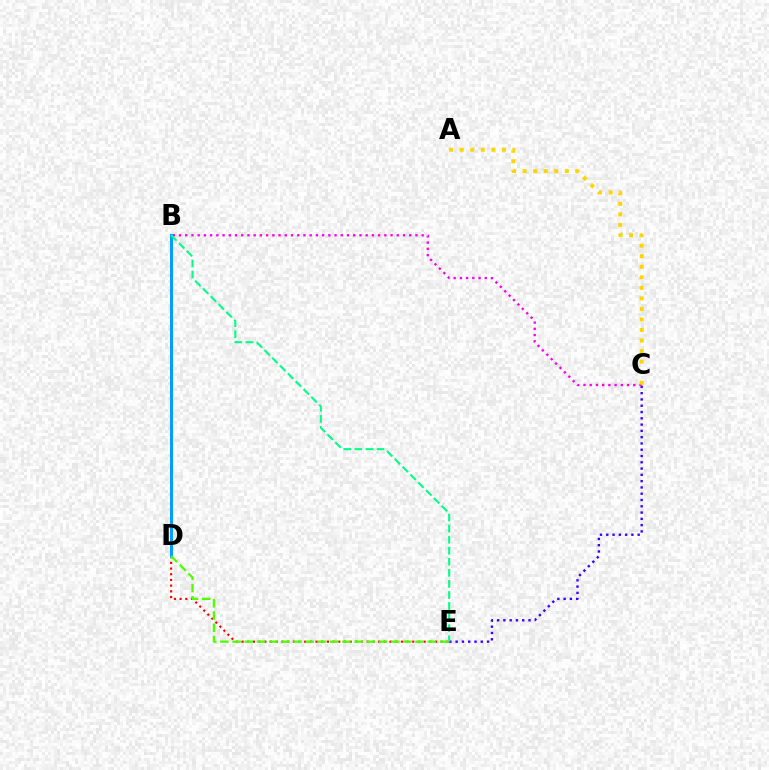{('C', 'E'): [{'color': '#3700ff', 'line_style': 'dotted', 'thickness': 1.71}], ('B', 'C'): [{'color': '#ff00ed', 'line_style': 'dotted', 'thickness': 1.69}], ('D', 'E'): [{'color': '#ff0000', 'line_style': 'dotted', 'thickness': 1.55}, {'color': '#4fff00', 'line_style': 'dashed', 'thickness': 1.66}], ('B', 'D'): [{'color': '#009eff', 'line_style': 'solid', 'thickness': 2.17}], ('B', 'E'): [{'color': '#00ff86', 'line_style': 'dashed', 'thickness': 1.5}], ('A', 'C'): [{'color': '#ffd500', 'line_style': 'dotted', 'thickness': 2.86}]}